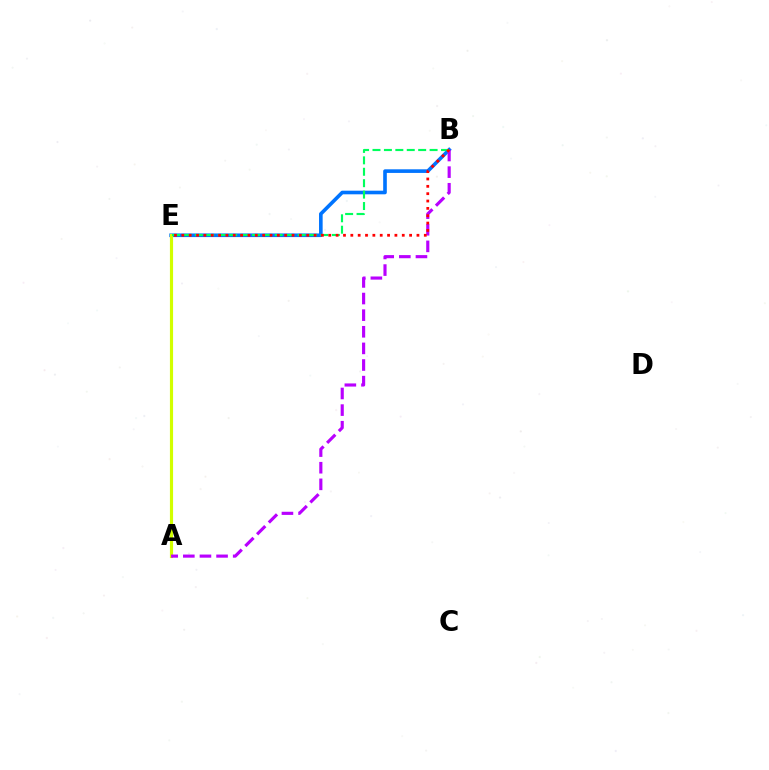{('B', 'E'): [{'color': '#0074ff', 'line_style': 'solid', 'thickness': 2.61}, {'color': '#00ff5c', 'line_style': 'dashed', 'thickness': 1.55}, {'color': '#ff0000', 'line_style': 'dotted', 'thickness': 2.0}], ('A', 'E'): [{'color': '#d1ff00', 'line_style': 'solid', 'thickness': 2.27}], ('A', 'B'): [{'color': '#b900ff', 'line_style': 'dashed', 'thickness': 2.26}]}